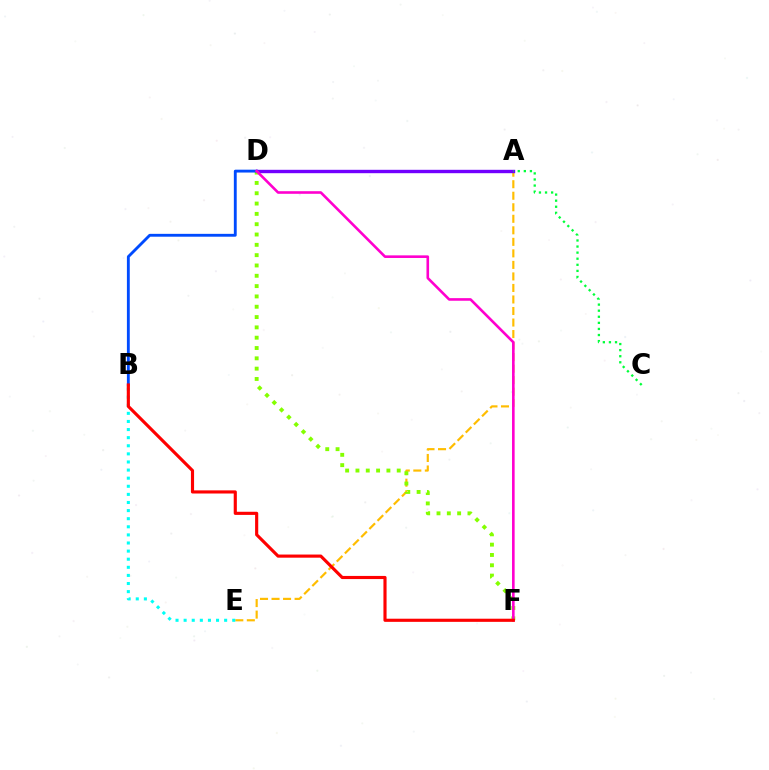{('A', 'E'): [{'color': '#ffbd00', 'line_style': 'dashed', 'thickness': 1.57}], ('A', 'D'): [{'color': '#7200ff', 'line_style': 'solid', 'thickness': 2.44}], ('B', 'E'): [{'color': '#00fff6', 'line_style': 'dotted', 'thickness': 2.2}], ('D', 'F'): [{'color': '#84ff00', 'line_style': 'dotted', 'thickness': 2.8}, {'color': '#ff00cf', 'line_style': 'solid', 'thickness': 1.88}], ('B', 'D'): [{'color': '#004bff', 'line_style': 'solid', 'thickness': 2.06}], ('A', 'C'): [{'color': '#00ff39', 'line_style': 'dotted', 'thickness': 1.65}], ('B', 'F'): [{'color': '#ff0000', 'line_style': 'solid', 'thickness': 2.26}]}